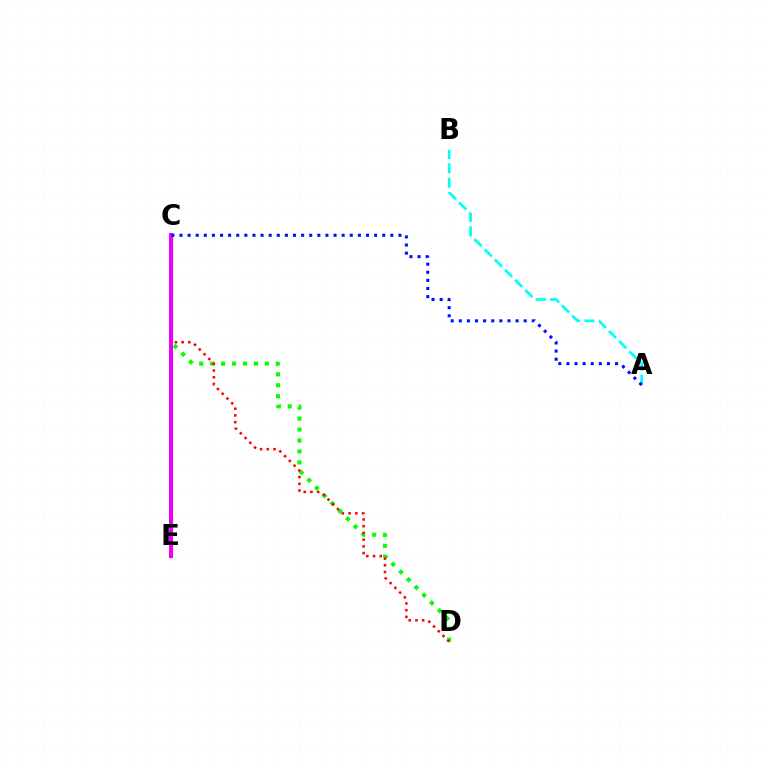{('C', 'D'): [{'color': '#08ff00', 'line_style': 'dotted', 'thickness': 2.97}, {'color': '#ff0000', 'line_style': 'dotted', 'thickness': 1.83}], ('C', 'E'): [{'color': '#fcf500', 'line_style': 'solid', 'thickness': 2.31}, {'color': '#ee00ff', 'line_style': 'solid', 'thickness': 2.9}], ('A', 'B'): [{'color': '#00fff6', 'line_style': 'dashed', 'thickness': 1.95}], ('A', 'C'): [{'color': '#0010ff', 'line_style': 'dotted', 'thickness': 2.2}]}